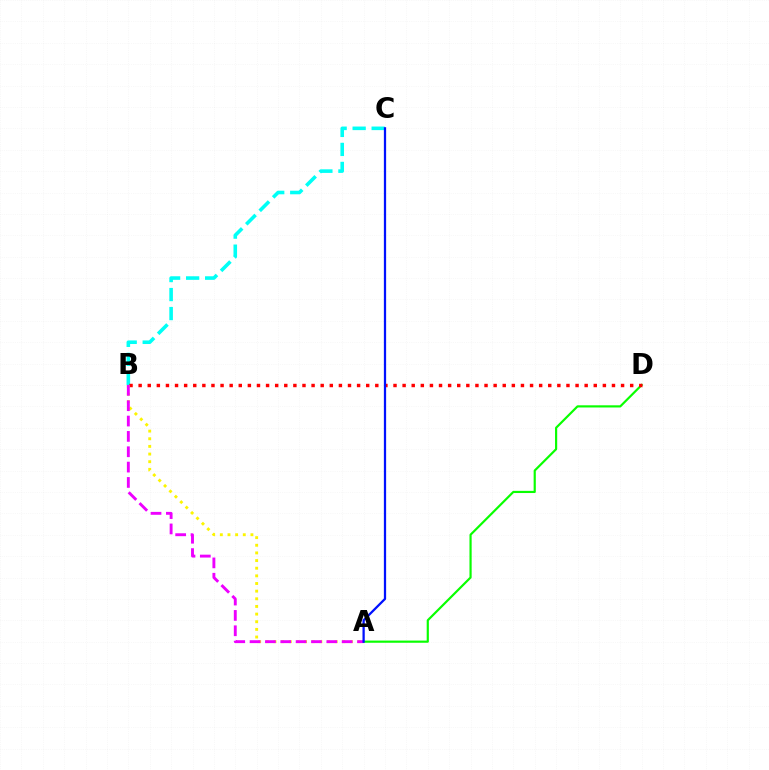{('A', 'D'): [{'color': '#08ff00', 'line_style': 'solid', 'thickness': 1.57}], ('B', 'C'): [{'color': '#00fff6', 'line_style': 'dashed', 'thickness': 2.58}], ('B', 'D'): [{'color': '#ff0000', 'line_style': 'dotted', 'thickness': 2.47}], ('A', 'B'): [{'color': '#fcf500', 'line_style': 'dotted', 'thickness': 2.08}, {'color': '#ee00ff', 'line_style': 'dashed', 'thickness': 2.08}], ('A', 'C'): [{'color': '#0010ff', 'line_style': 'solid', 'thickness': 1.63}]}